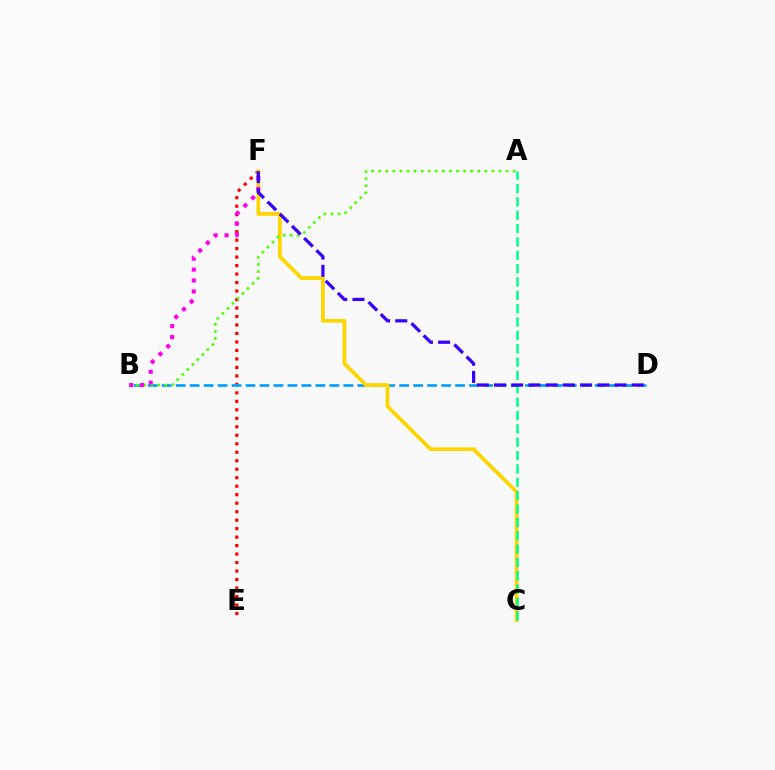{('E', 'F'): [{'color': '#ff0000', 'line_style': 'dotted', 'thickness': 2.31}], ('B', 'D'): [{'color': '#009eff', 'line_style': 'dashed', 'thickness': 1.9}], ('C', 'F'): [{'color': '#ffd500', 'line_style': 'solid', 'thickness': 2.69}], ('A', 'B'): [{'color': '#4fff00', 'line_style': 'dotted', 'thickness': 1.92}], ('B', 'F'): [{'color': '#ff00ed', 'line_style': 'dotted', 'thickness': 2.96}], ('A', 'C'): [{'color': '#00ff86', 'line_style': 'dashed', 'thickness': 1.81}], ('D', 'F'): [{'color': '#3700ff', 'line_style': 'dashed', 'thickness': 2.34}]}